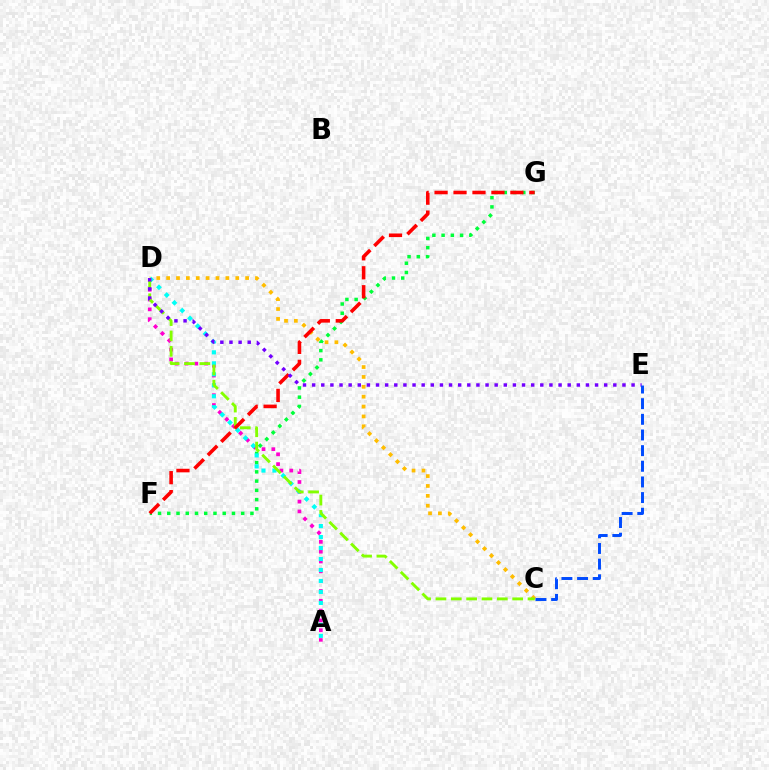{('A', 'D'): [{'color': '#ff00cf', 'line_style': 'dotted', 'thickness': 2.67}, {'color': '#00fff6', 'line_style': 'dotted', 'thickness': 2.98}], ('F', 'G'): [{'color': '#00ff39', 'line_style': 'dotted', 'thickness': 2.51}, {'color': '#ff0000', 'line_style': 'dashed', 'thickness': 2.57}], ('C', 'D'): [{'color': '#ffbd00', 'line_style': 'dotted', 'thickness': 2.68}, {'color': '#84ff00', 'line_style': 'dashed', 'thickness': 2.08}], ('D', 'E'): [{'color': '#7200ff', 'line_style': 'dotted', 'thickness': 2.48}], ('C', 'E'): [{'color': '#004bff', 'line_style': 'dashed', 'thickness': 2.13}]}